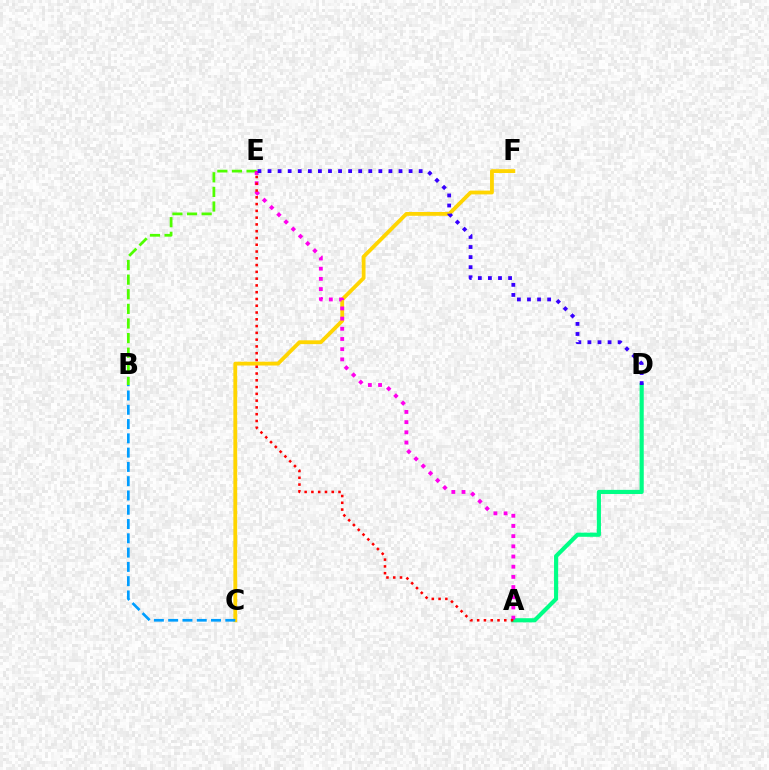{('A', 'D'): [{'color': '#00ff86', 'line_style': 'solid', 'thickness': 2.99}], ('C', 'F'): [{'color': '#ffd500', 'line_style': 'solid', 'thickness': 2.75}], ('B', 'E'): [{'color': '#4fff00', 'line_style': 'dashed', 'thickness': 1.99}], ('A', 'E'): [{'color': '#ff00ed', 'line_style': 'dotted', 'thickness': 2.77}, {'color': '#ff0000', 'line_style': 'dotted', 'thickness': 1.84}], ('B', 'C'): [{'color': '#009eff', 'line_style': 'dashed', 'thickness': 1.94}], ('D', 'E'): [{'color': '#3700ff', 'line_style': 'dotted', 'thickness': 2.74}]}